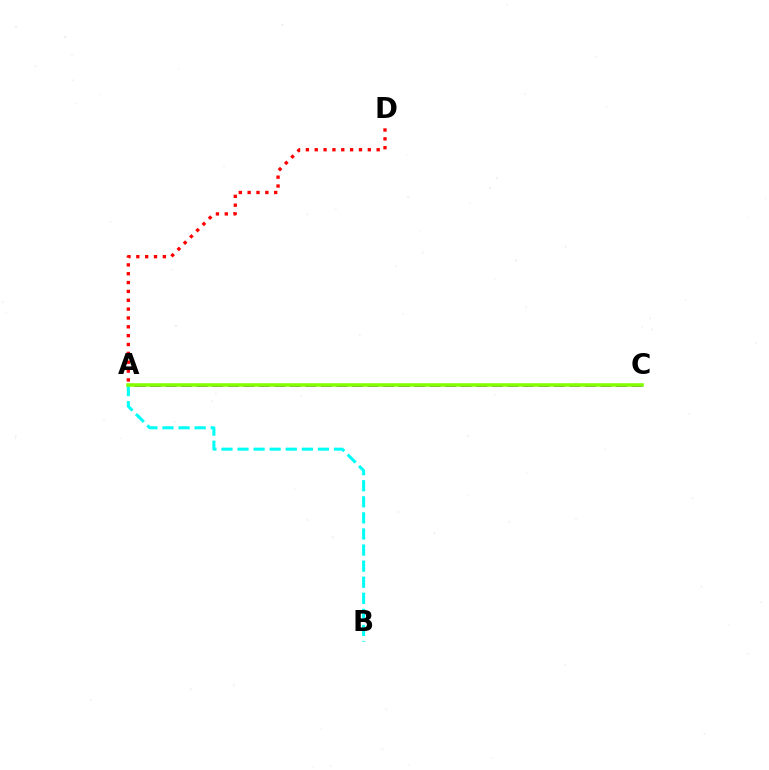{('A', 'D'): [{'color': '#ff0000', 'line_style': 'dotted', 'thickness': 2.4}], ('A', 'C'): [{'color': '#7200ff', 'line_style': 'dashed', 'thickness': 2.11}, {'color': '#84ff00', 'line_style': 'solid', 'thickness': 2.58}], ('A', 'B'): [{'color': '#00fff6', 'line_style': 'dashed', 'thickness': 2.18}]}